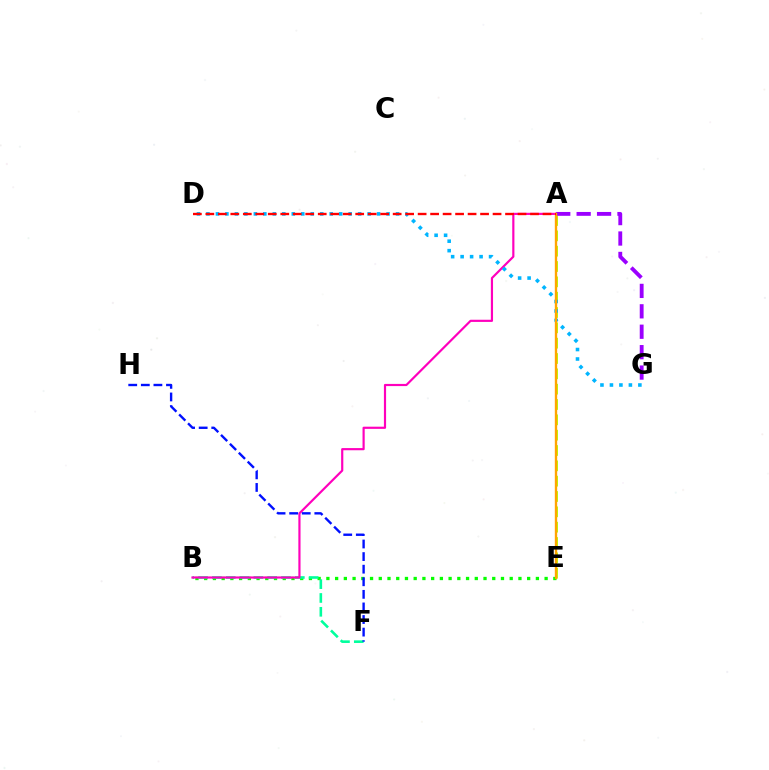{('B', 'E'): [{'color': '#08ff00', 'line_style': 'dotted', 'thickness': 2.37}], ('B', 'F'): [{'color': '#00ff9d', 'line_style': 'dashed', 'thickness': 1.88}], ('A', 'B'): [{'color': '#ff00bd', 'line_style': 'solid', 'thickness': 1.57}], ('F', 'H'): [{'color': '#0010ff', 'line_style': 'dashed', 'thickness': 1.71}], ('A', 'E'): [{'color': '#b3ff00', 'line_style': 'dashed', 'thickness': 2.08}, {'color': '#ffa500', 'line_style': 'solid', 'thickness': 1.71}], ('A', 'G'): [{'color': '#9b00ff', 'line_style': 'dashed', 'thickness': 2.77}], ('D', 'G'): [{'color': '#00b5ff', 'line_style': 'dotted', 'thickness': 2.58}], ('A', 'D'): [{'color': '#ff0000', 'line_style': 'dashed', 'thickness': 1.7}]}